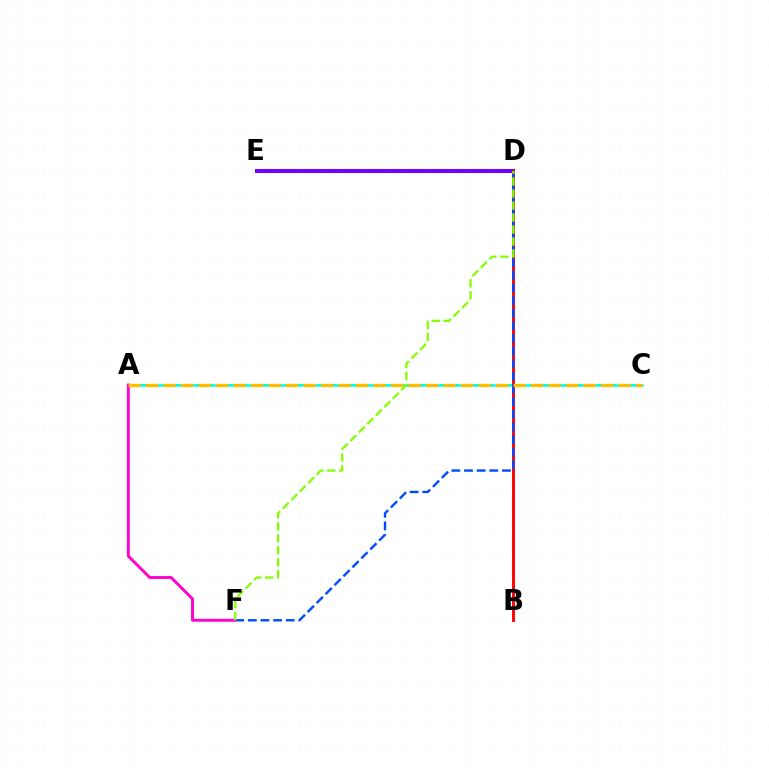{('D', 'E'): [{'color': '#7200ff', 'line_style': 'solid', 'thickness': 2.9}], ('A', 'C'): [{'color': '#00ff39', 'line_style': 'dashed', 'thickness': 1.52}, {'color': '#00fff6', 'line_style': 'solid', 'thickness': 1.81}, {'color': '#ffbd00', 'line_style': 'dashed', 'thickness': 2.38}], ('B', 'D'): [{'color': '#ff0000', 'line_style': 'solid', 'thickness': 2.08}], ('D', 'F'): [{'color': '#004bff', 'line_style': 'dashed', 'thickness': 1.72}, {'color': '#84ff00', 'line_style': 'dashed', 'thickness': 1.63}], ('A', 'F'): [{'color': '#ff00cf', 'line_style': 'solid', 'thickness': 2.09}]}